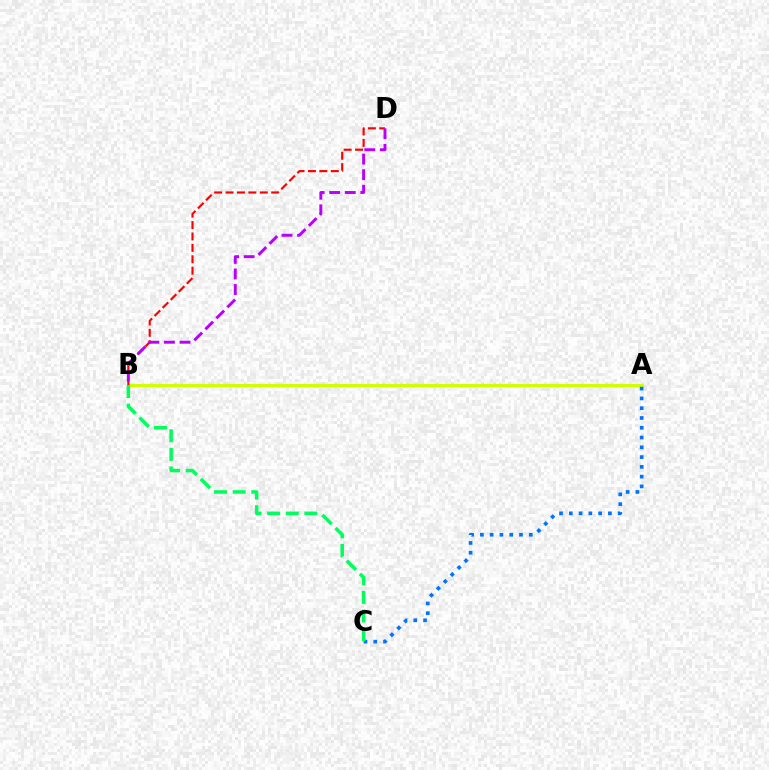{('A', 'B'): [{'color': '#d1ff00', 'line_style': 'solid', 'thickness': 2.18}], ('A', 'C'): [{'color': '#0074ff', 'line_style': 'dotted', 'thickness': 2.66}], ('B', 'C'): [{'color': '#00ff5c', 'line_style': 'dashed', 'thickness': 2.53}], ('B', 'D'): [{'color': '#ff0000', 'line_style': 'dashed', 'thickness': 1.55}, {'color': '#b900ff', 'line_style': 'dashed', 'thickness': 2.12}]}